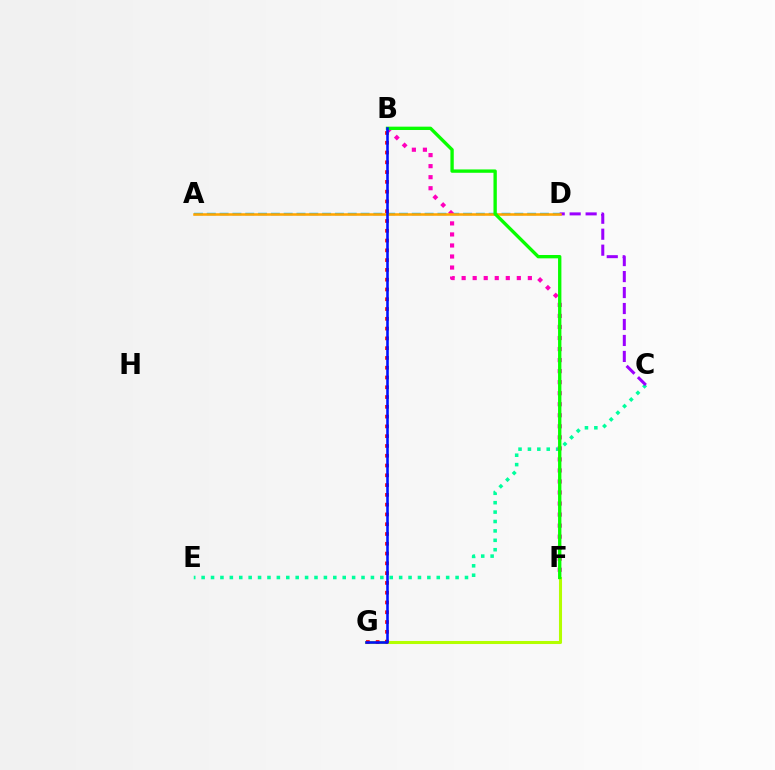{('A', 'D'): [{'color': '#00b5ff', 'line_style': 'dashed', 'thickness': 1.74}, {'color': '#ffa500', 'line_style': 'solid', 'thickness': 1.84}], ('F', 'G'): [{'color': '#b3ff00', 'line_style': 'solid', 'thickness': 2.2}], ('C', 'E'): [{'color': '#00ff9d', 'line_style': 'dotted', 'thickness': 2.56}], ('C', 'D'): [{'color': '#9b00ff', 'line_style': 'dashed', 'thickness': 2.17}], ('B', 'G'): [{'color': '#ff0000', 'line_style': 'dotted', 'thickness': 2.66}, {'color': '#0010ff', 'line_style': 'solid', 'thickness': 1.86}], ('B', 'F'): [{'color': '#ff00bd', 'line_style': 'dotted', 'thickness': 3.0}, {'color': '#08ff00', 'line_style': 'solid', 'thickness': 2.41}]}